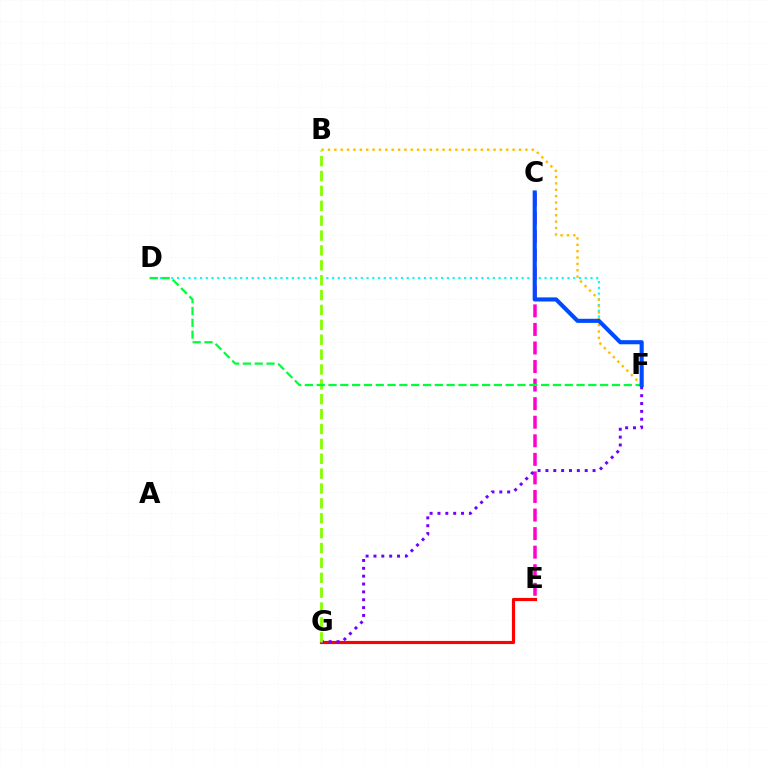{('D', 'F'): [{'color': '#00fff6', 'line_style': 'dotted', 'thickness': 1.56}, {'color': '#00ff39', 'line_style': 'dashed', 'thickness': 1.6}], ('E', 'G'): [{'color': '#ff0000', 'line_style': 'solid', 'thickness': 2.27}], ('B', 'F'): [{'color': '#ffbd00', 'line_style': 'dotted', 'thickness': 1.73}], ('C', 'E'): [{'color': '#ff00cf', 'line_style': 'dashed', 'thickness': 2.52}], ('F', 'G'): [{'color': '#7200ff', 'line_style': 'dotted', 'thickness': 2.13}], ('B', 'G'): [{'color': '#84ff00', 'line_style': 'dashed', 'thickness': 2.02}], ('C', 'F'): [{'color': '#004bff', 'line_style': 'solid', 'thickness': 2.96}]}